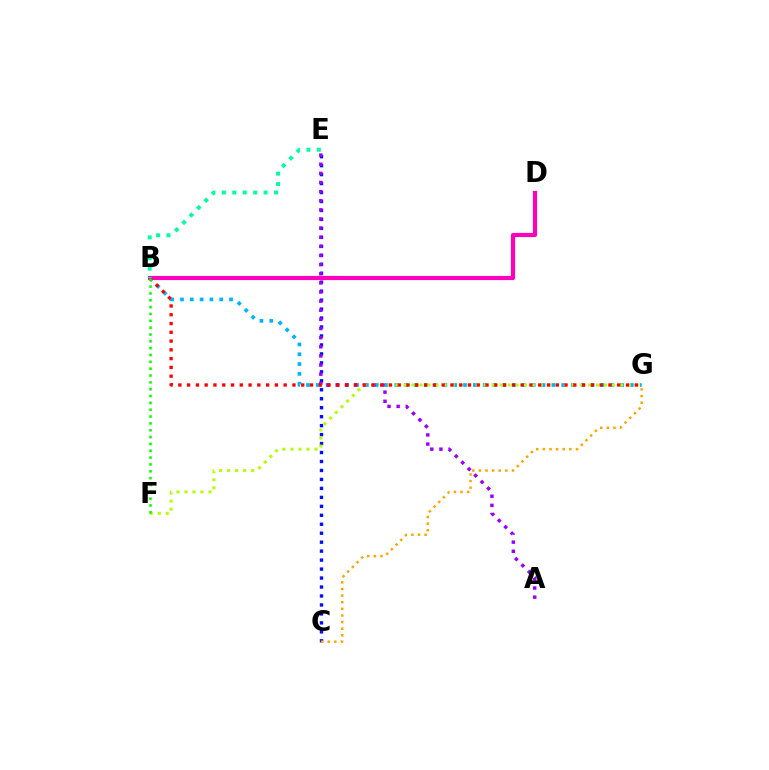{('C', 'E'): [{'color': '#0010ff', 'line_style': 'dotted', 'thickness': 2.44}], ('B', 'D'): [{'color': '#ff00bd', 'line_style': 'solid', 'thickness': 3.0}], ('B', 'G'): [{'color': '#00b5ff', 'line_style': 'dotted', 'thickness': 2.67}, {'color': '#ff0000', 'line_style': 'dotted', 'thickness': 2.38}], ('A', 'E'): [{'color': '#9b00ff', 'line_style': 'dotted', 'thickness': 2.48}], ('F', 'G'): [{'color': '#b3ff00', 'line_style': 'dotted', 'thickness': 2.18}], ('B', 'F'): [{'color': '#08ff00', 'line_style': 'dotted', 'thickness': 1.86}], ('C', 'G'): [{'color': '#ffa500', 'line_style': 'dotted', 'thickness': 1.8}], ('B', 'E'): [{'color': '#00ff9d', 'line_style': 'dotted', 'thickness': 2.84}]}